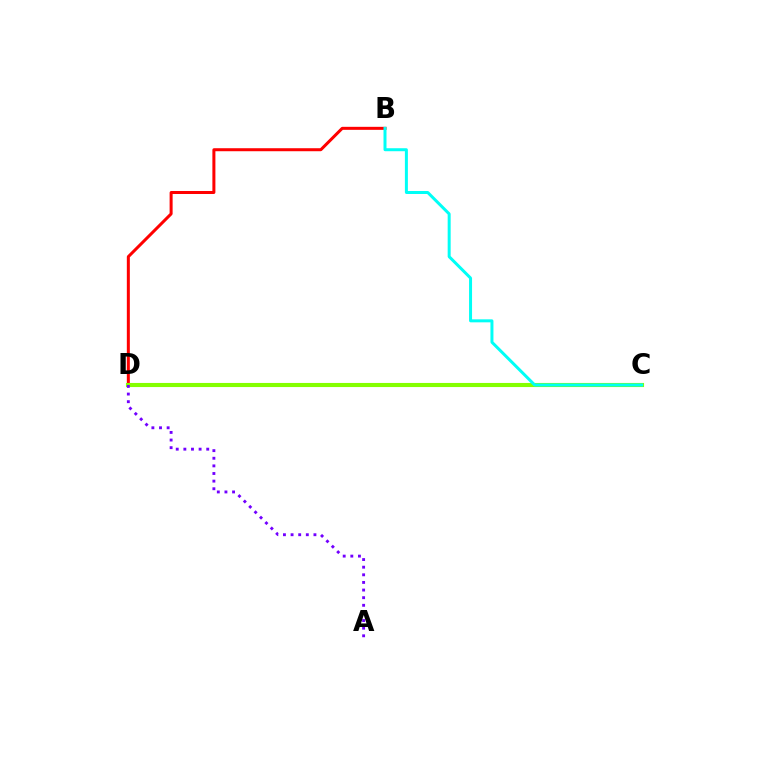{('B', 'D'): [{'color': '#ff0000', 'line_style': 'solid', 'thickness': 2.17}], ('C', 'D'): [{'color': '#84ff00', 'line_style': 'solid', 'thickness': 2.95}], ('A', 'D'): [{'color': '#7200ff', 'line_style': 'dotted', 'thickness': 2.07}], ('B', 'C'): [{'color': '#00fff6', 'line_style': 'solid', 'thickness': 2.16}]}